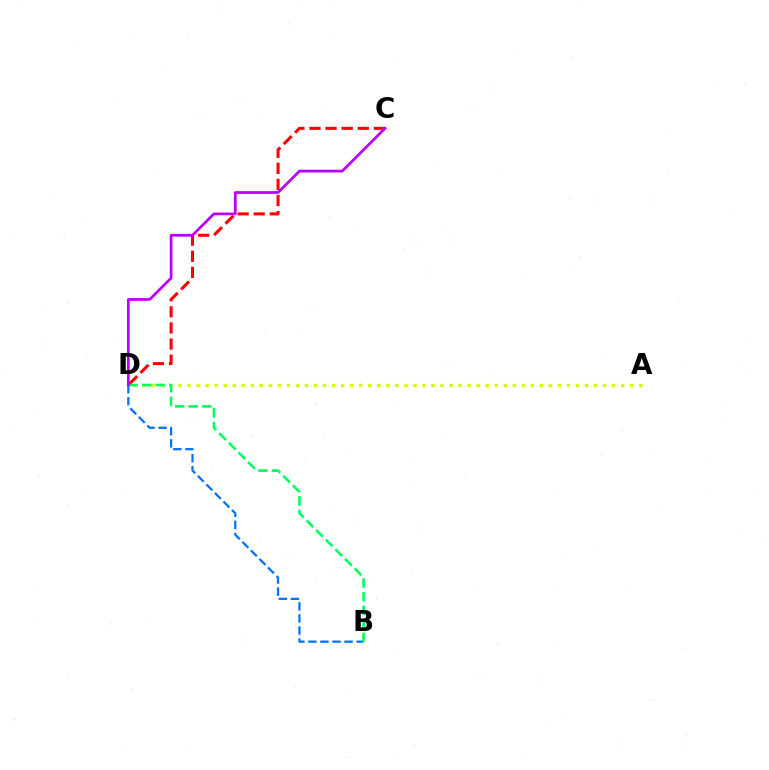{('A', 'D'): [{'color': '#d1ff00', 'line_style': 'dotted', 'thickness': 2.45}], ('B', 'D'): [{'color': '#0074ff', 'line_style': 'dashed', 'thickness': 1.64}, {'color': '#00ff5c', 'line_style': 'dashed', 'thickness': 1.85}], ('C', 'D'): [{'color': '#ff0000', 'line_style': 'dashed', 'thickness': 2.19}, {'color': '#b900ff', 'line_style': 'solid', 'thickness': 1.97}]}